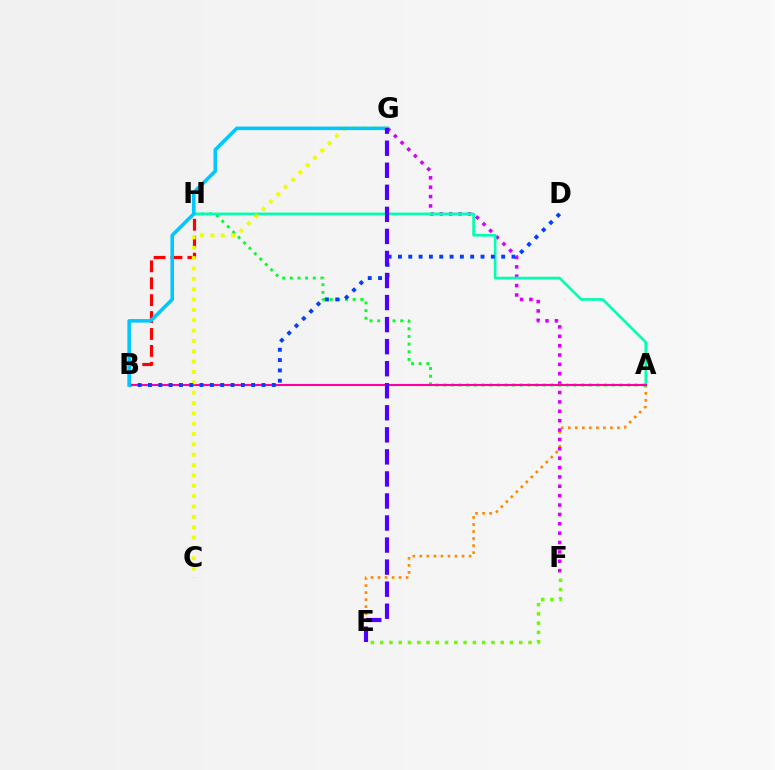{('A', 'E'): [{'color': '#ff8800', 'line_style': 'dotted', 'thickness': 1.91}], ('F', 'G'): [{'color': '#d600ff', 'line_style': 'dotted', 'thickness': 2.55}], ('A', 'H'): [{'color': '#00ff27', 'line_style': 'dotted', 'thickness': 2.08}, {'color': '#00ffaf', 'line_style': 'solid', 'thickness': 1.92}], ('B', 'H'): [{'color': '#ff0000', 'line_style': 'dashed', 'thickness': 2.3}], ('A', 'B'): [{'color': '#ff00a0', 'line_style': 'solid', 'thickness': 1.51}], ('C', 'G'): [{'color': '#eeff00', 'line_style': 'dotted', 'thickness': 2.81}], ('B', 'D'): [{'color': '#003fff', 'line_style': 'dotted', 'thickness': 2.8}], ('B', 'G'): [{'color': '#00c7ff', 'line_style': 'solid', 'thickness': 2.57}], ('E', 'F'): [{'color': '#66ff00', 'line_style': 'dotted', 'thickness': 2.52}], ('E', 'G'): [{'color': '#4f00ff', 'line_style': 'dashed', 'thickness': 3.0}]}